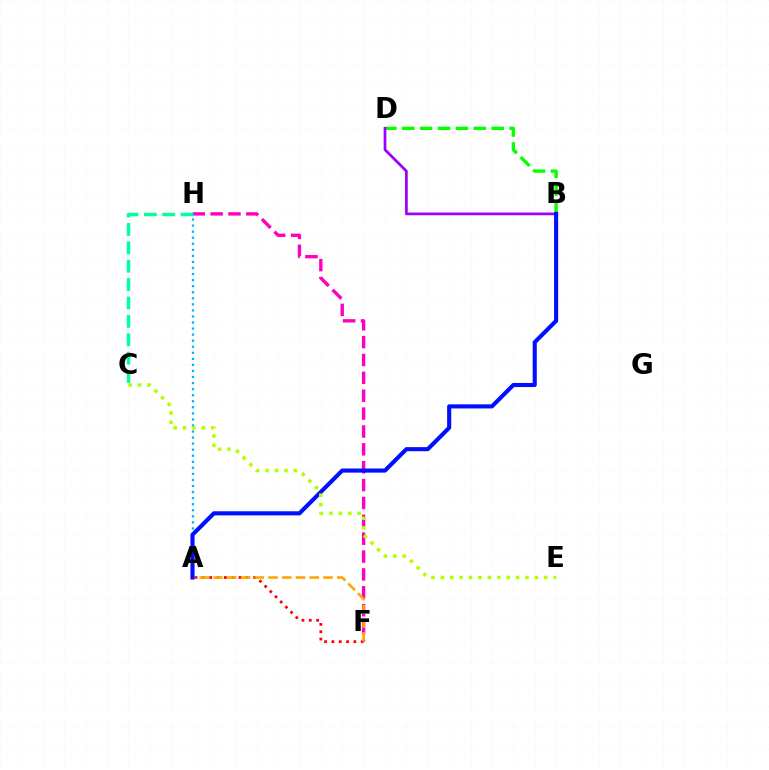{('A', 'F'): [{'color': '#ff0000', 'line_style': 'dotted', 'thickness': 1.99}, {'color': '#ffa500', 'line_style': 'dashed', 'thickness': 1.87}], ('B', 'D'): [{'color': '#08ff00', 'line_style': 'dashed', 'thickness': 2.43}, {'color': '#9b00ff', 'line_style': 'solid', 'thickness': 1.96}], ('F', 'H'): [{'color': '#ff00bd', 'line_style': 'dashed', 'thickness': 2.43}], ('C', 'H'): [{'color': '#00ff9d', 'line_style': 'dashed', 'thickness': 2.5}], ('A', 'H'): [{'color': '#00b5ff', 'line_style': 'dotted', 'thickness': 1.65}], ('A', 'B'): [{'color': '#0010ff', 'line_style': 'solid', 'thickness': 2.96}], ('C', 'E'): [{'color': '#b3ff00', 'line_style': 'dotted', 'thickness': 2.56}]}